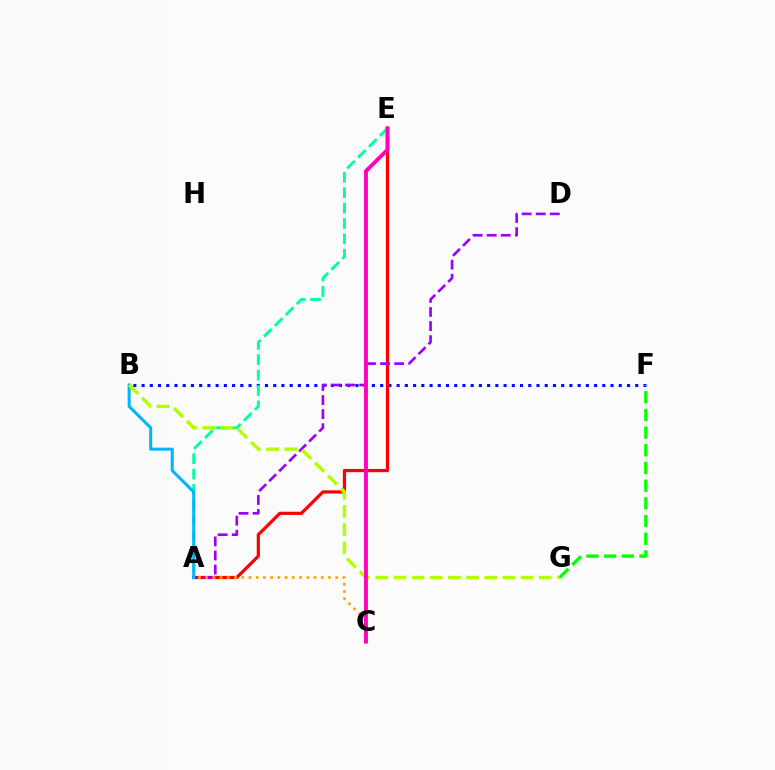{('B', 'F'): [{'color': '#0010ff', 'line_style': 'dotted', 'thickness': 2.24}], ('A', 'E'): [{'color': '#ff0000', 'line_style': 'solid', 'thickness': 2.32}, {'color': '#00ff9d', 'line_style': 'dashed', 'thickness': 2.09}], ('A', 'D'): [{'color': '#9b00ff', 'line_style': 'dashed', 'thickness': 1.91}], ('A', 'B'): [{'color': '#00b5ff', 'line_style': 'solid', 'thickness': 2.18}], ('A', 'C'): [{'color': '#ffa500', 'line_style': 'dotted', 'thickness': 1.96}], ('B', 'G'): [{'color': '#b3ff00', 'line_style': 'dashed', 'thickness': 2.47}], ('C', 'E'): [{'color': '#ff00bd', 'line_style': 'solid', 'thickness': 2.78}], ('F', 'G'): [{'color': '#08ff00', 'line_style': 'dashed', 'thickness': 2.4}]}